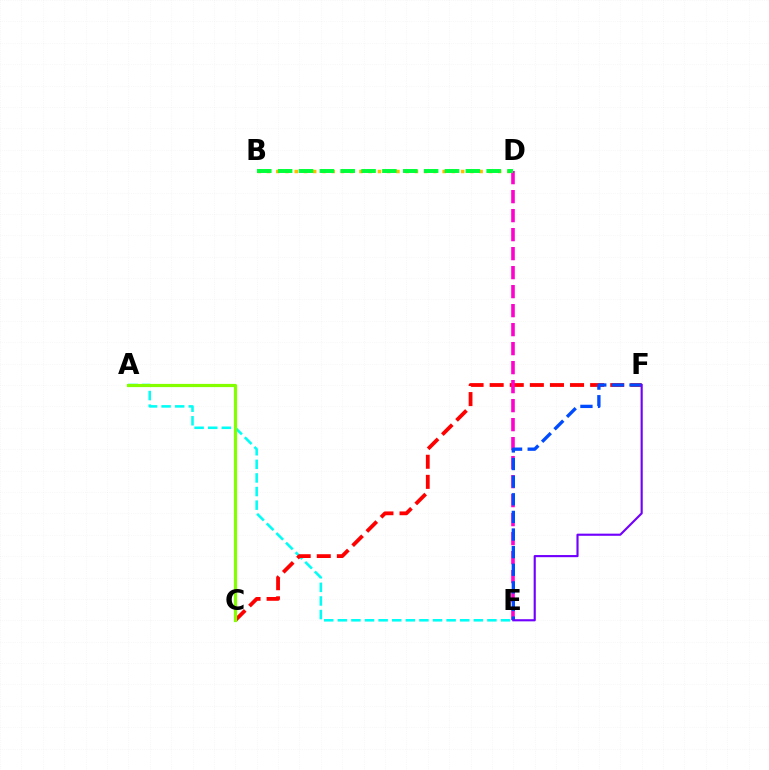{('A', 'E'): [{'color': '#00fff6', 'line_style': 'dashed', 'thickness': 1.85}], ('C', 'F'): [{'color': '#ff0000', 'line_style': 'dashed', 'thickness': 2.73}], ('D', 'E'): [{'color': '#ff00cf', 'line_style': 'dashed', 'thickness': 2.58}], ('A', 'C'): [{'color': '#84ff00', 'line_style': 'solid', 'thickness': 2.3}], ('E', 'F'): [{'color': '#004bff', 'line_style': 'dashed', 'thickness': 2.39}, {'color': '#7200ff', 'line_style': 'solid', 'thickness': 1.54}], ('B', 'D'): [{'color': '#ffbd00', 'line_style': 'dotted', 'thickness': 2.51}, {'color': '#00ff39', 'line_style': 'dashed', 'thickness': 2.83}]}